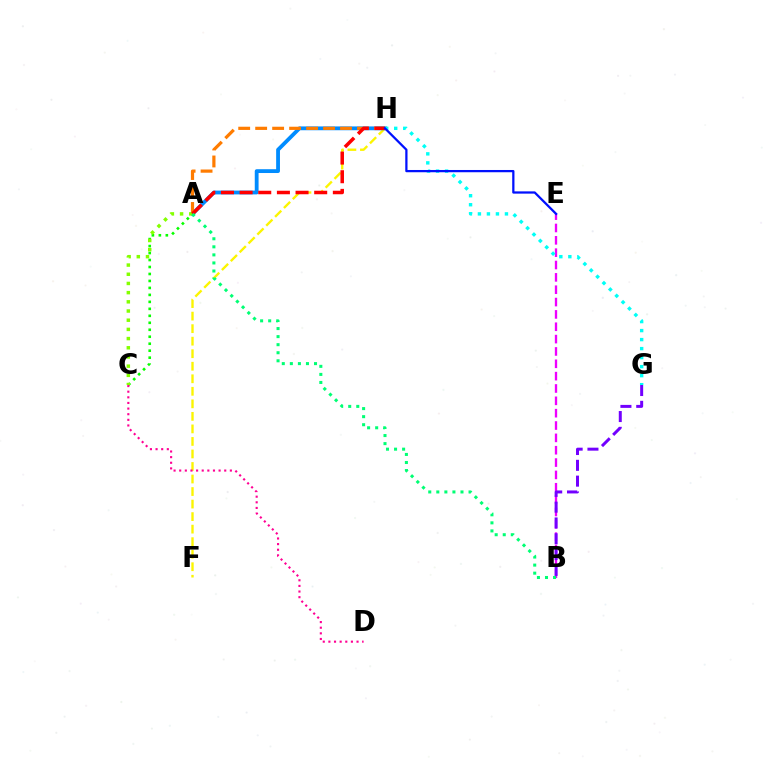{('A', 'C'): [{'color': '#08ff00', 'line_style': 'dotted', 'thickness': 1.9}, {'color': '#84ff00', 'line_style': 'dotted', 'thickness': 2.5}], ('F', 'H'): [{'color': '#fcf500', 'line_style': 'dashed', 'thickness': 1.7}], ('B', 'E'): [{'color': '#ee00ff', 'line_style': 'dashed', 'thickness': 1.68}], ('B', 'G'): [{'color': '#7200ff', 'line_style': 'dashed', 'thickness': 2.15}], ('C', 'D'): [{'color': '#ff0094', 'line_style': 'dotted', 'thickness': 1.53}], ('A', 'H'): [{'color': '#008cff', 'line_style': 'solid', 'thickness': 2.74}, {'color': '#ff7c00', 'line_style': 'dashed', 'thickness': 2.31}, {'color': '#ff0000', 'line_style': 'dashed', 'thickness': 2.53}], ('G', 'H'): [{'color': '#00fff6', 'line_style': 'dotted', 'thickness': 2.45}], ('E', 'H'): [{'color': '#0010ff', 'line_style': 'solid', 'thickness': 1.62}], ('A', 'B'): [{'color': '#00ff74', 'line_style': 'dotted', 'thickness': 2.19}]}